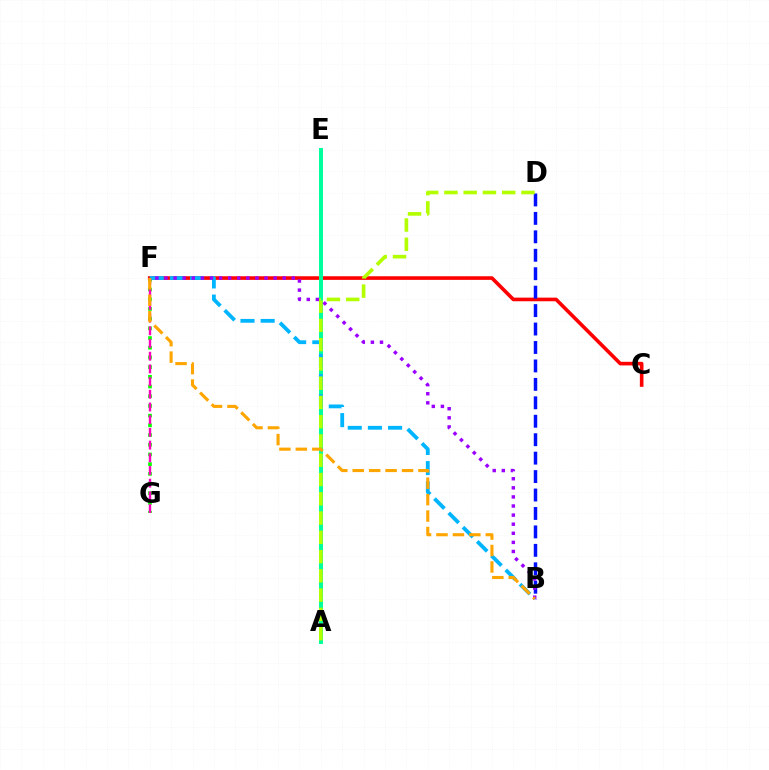{('F', 'G'): [{'color': '#08ff00', 'line_style': 'dotted', 'thickness': 2.64}, {'color': '#ff00bd', 'line_style': 'dashed', 'thickness': 1.72}], ('C', 'F'): [{'color': '#ff0000', 'line_style': 'solid', 'thickness': 2.61}], ('A', 'E'): [{'color': '#00ff9d', 'line_style': 'solid', 'thickness': 2.91}], ('B', 'F'): [{'color': '#00b5ff', 'line_style': 'dashed', 'thickness': 2.74}, {'color': '#9b00ff', 'line_style': 'dotted', 'thickness': 2.47}, {'color': '#ffa500', 'line_style': 'dashed', 'thickness': 2.23}], ('B', 'D'): [{'color': '#0010ff', 'line_style': 'dashed', 'thickness': 2.51}], ('A', 'D'): [{'color': '#b3ff00', 'line_style': 'dashed', 'thickness': 2.62}]}